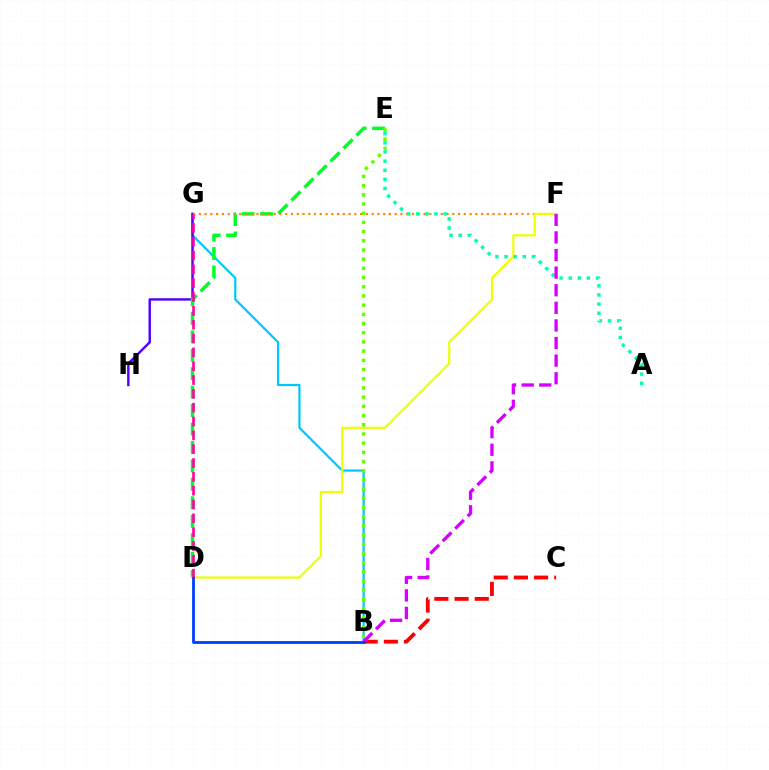{('B', 'C'): [{'color': '#ff0000', 'line_style': 'dashed', 'thickness': 2.74}], ('B', 'G'): [{'color': '#00c7ff', 'line_style': 'solid', 'thickness': 1.59}], ('G', 'H'): [{'color': '#4f00ff', 'line_style': 'solid', 'thickness': 1.75}], ('D', 'E'): [{'color': '#00ff27', 'line_style': 'dashed', 'thickness': 2.51}], ('F', 'G'): [{'color': '#ff8800', 'line_style': 'dotted', 'thickness': 1.57}], ('D', 'F'): [{'color': '#eeff00', 'line_style': 'solid', 'thickness': 1.56}], ('B', 'E'): [{'color': '#66ff00', 'line_style': 'dotted', 'thickness': 2.5}], ('A', 'E'): [{'color': '#00ffaf', 'line_style': 'dotted', 'thickness': 2.48}], ('B', 'F'): [{'color': '#d600ff', 'line_style': 'dashed', 'thickness': 2.39}], ('D', 'G'): [{'color': '#ff00a0', 'line_style': 'dashed', 'thickness': 1.88}], ('B', 'D'): [{'color': '#003fff', 'line_style': 'solid', 'thickness': 2.03}]}